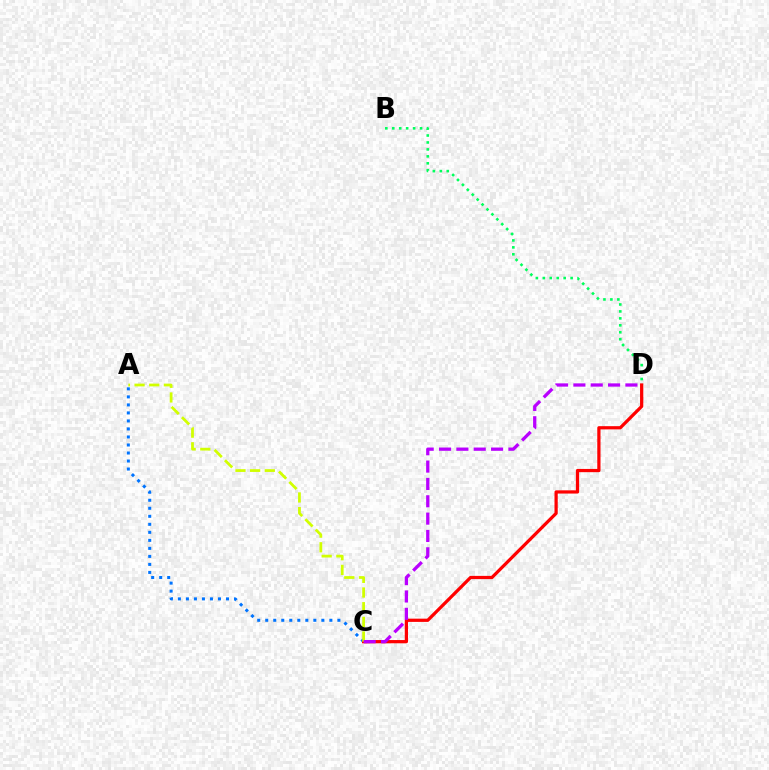{('B', 'D'): [{'color': '#00ff5c', 'line_style': 'dotted', 'thickness': 1.89}], ('A', 'C'): [{'color': '#0074ff', 'line_style': 'dotted', 'thickness': 2.18}, {'color': '#d1ff00', 'line_style': 'dashed', 'thickness': 1.99}], ('C', 'D'): [{'color': '#ff0000', 'line_style': 'solid', 'thickness': 2.33}, {'color': '#b900ff', 'line_style': 'dashed', 'thickness': 2.36}]}